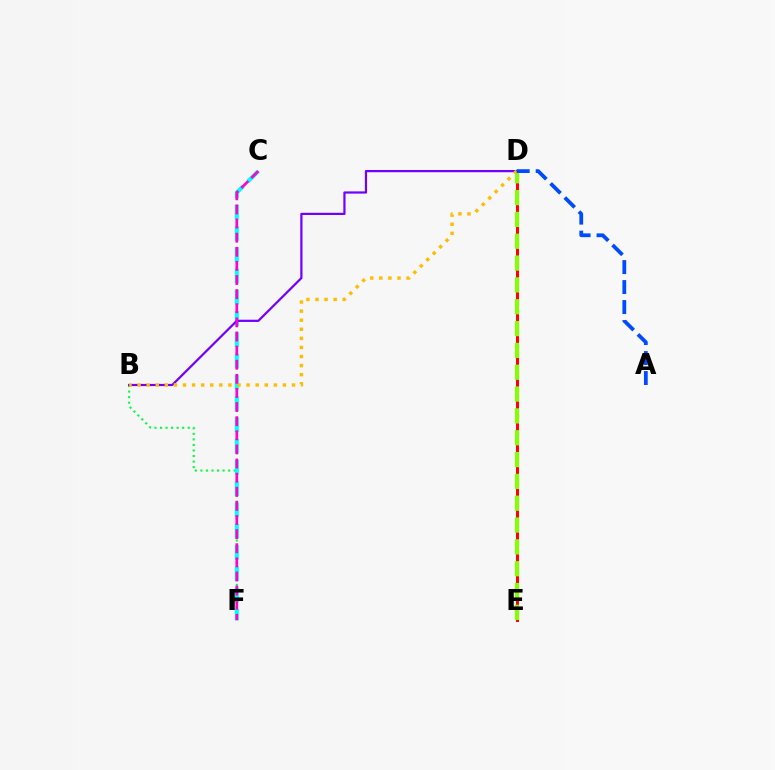{('D', 'E'): [{'color': '#ff0000', 'line_style': 'solid', 'thickness': 2.13}, {'color': '#84ff00', 'line_style': 'dashed', 'thickness': 2.97}], ('B', 'F'): [{'color': '#00ff39', 'line_style': 'dotted', 'thickness': 1.51}], ('C', 'F'): [{'color': '#00fff6', 'line_style': 'dashed', 'thickness': 2.89}, {'color': '#ff00cf', 'line_style': 'dashed', 'thickness': 1.92}], ('B', 'D'): [{'color': '#7200ff', 'line_style': 'solid', 'thickness': 1.59}, {'color': '#ffbd00', 'line_style': 'dotted', 'thickness': 2.47}], ('A', 'D'): [{'color': '#004bff', 'line_style': 'dashed', 'thickness': 2.71}]}